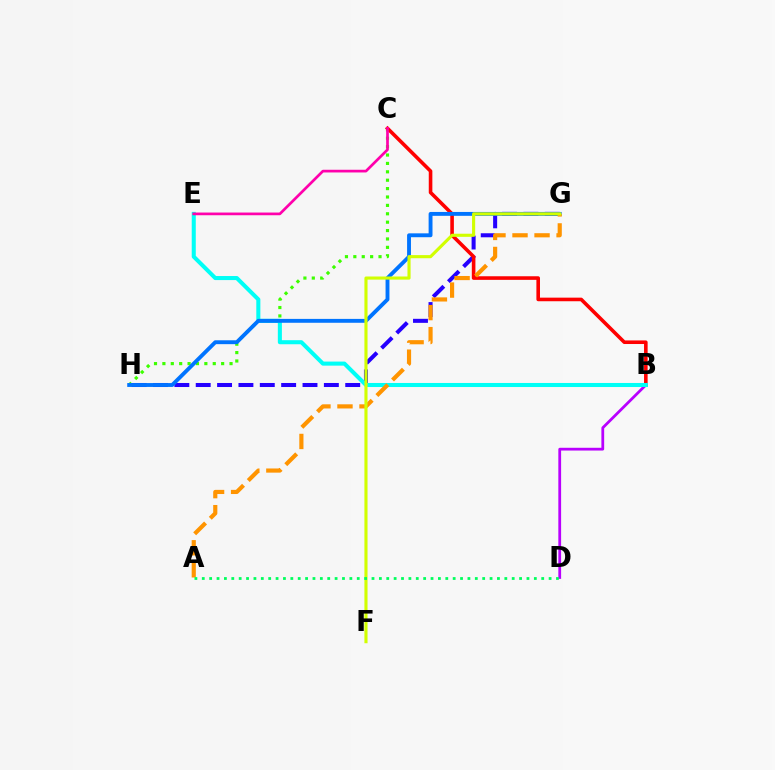{('C', 'H'): [{'color': '#3dff00', 'line_style': 'dotted', 'thickness': 2.28}], ('B', 'D'): [{'color': '#b900ff', 'line_style': 'solid', 'thickness': 1.99}], ('G', 'H'): [{'color': '#2500ff', 'line_style': 'dashed', 'thickness': 2.9}, {'color': '#0074ff', 'line_style': 'solid', 'thickness': 2.79}], ('B', 'C'): [{'color': '#ff0000', 'line_style': 'solid', 'thickness': 2.59}], ('B', 'E'): [{'color': '#00fff6', 'line_style': 'solid', 'thickness': 2.92}], ('A', 'G'): [{'color': '#ff9400', 'line_style': 'dashed', 'thickness': 2.99}], ('F', 'G'): [{'color': '#d1ff00', 'line_style': 'solid', 'thickness': 2.25}], ('C', 'E'): [{'color': '#ff00ac', 'line_style': 'solid', 'thickness': 1.94}], ('A', 'D'): [{'color': '#00ff5c', 'line_style': 'dotted', 'thickness': 2.0}]}